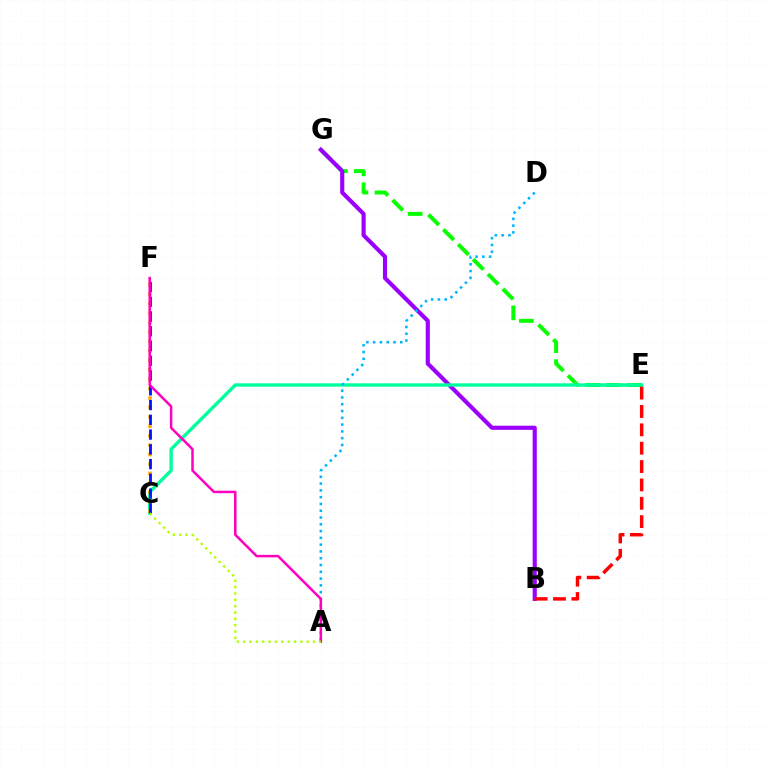{('E', 'G'): [{'color': '#08ff00', 'line_style': 'dashed', 'thickness': 2.85}], ('B', 'G'): [{'color': '#9b00ff', 'line_style': 'solid', 'thickness': 2.97}], ('C', 'E'): [{'color': '#00ff9d', 'line_style': 'solid', 'thickness': 2.44}], ('C', 'F'): [{'color': '#ffa500', 'line_style': 'dotted', 'thickness': 2.56}, {'color': '#0010ff', 'line_style': 'dashed', 'thickness': 2.0}], ('A', 'D'): [{'color': '#00b5ff', 'line_style': 'dotted', 'thickness': 1.84}], ('A', 'F'): [{'color': '#ff00bd', 'line_style': 'solid', 'thickness': 1.8}], ('A', 'C'): [{'color': '#b3ff00', 'line_style': 'dotted', 'thickness': 1.72}], ('B', 'E'): [{'color': '#ff0000', 'line_style': 'dashed', 'thickness': 2.49}]}